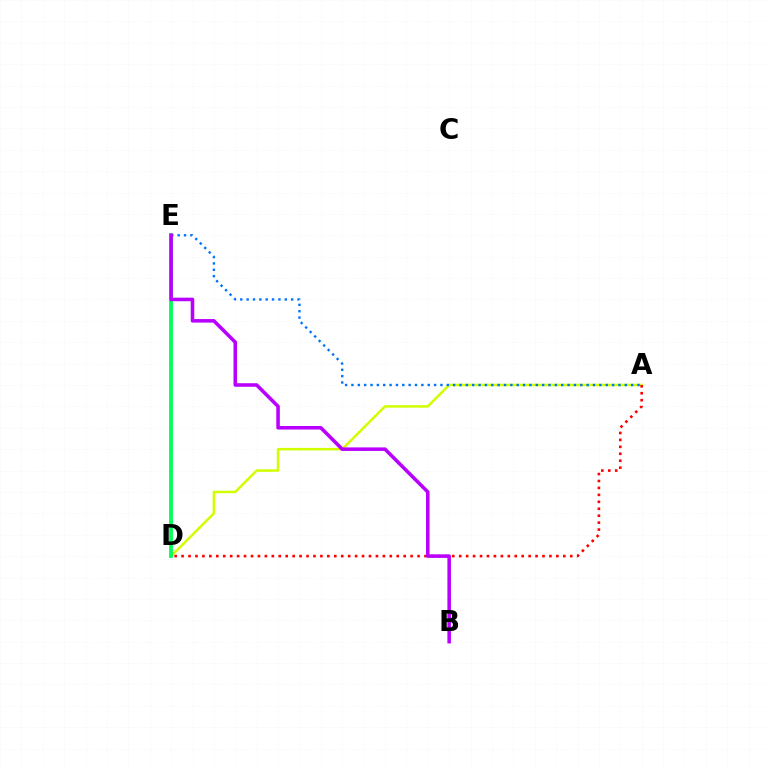{('A', 'D'): [{'color': '#d1ff00', 'line_style': 'solid', 'thickness': 1.82}, {'color': '#ff0000', 'line_style': 'dotted', 'thickness': 1.89}], ('D', 'E'): [{'color': '#00ff5c', 'line_style': 'solid', 'thickness': 2.74}], ('A', 'E'): [{'color': '#0074ff', 'line_style': 'dotted', 'thickness': 1.73}], ('B', 'E'): [{'color': '#b900ff', 'line_style': 'solid', 'thickness': 2.56}]}